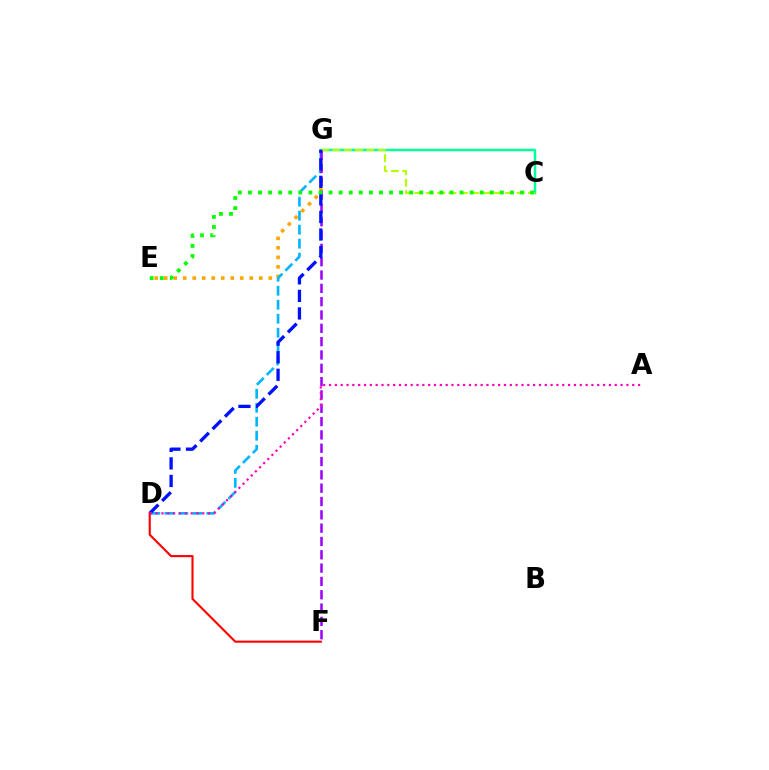{('E', 'G'): [{'color': '#ffa500', 'line_style': 'dotted', 'thickness': 2.58}], ('D', 'G'): [{'color': '#00b5ff', 'line_style': 'dashed', 'thickness': 1.9}, {'color': '#0010ff', 'line_style': 'dashed', 'thickness': 2.38}], ('F', 'G'): [{'color': '#9b00ff', 'line_style': 'dashed', 'thickness': 1.81}], ('C', 'G'): [{'color': '#00ff9d', 'line_style': 'solid', 'thickness': 1.79}, {'color': '#b3ff00', 'line_style': 'dashed', 'thickness': 1.54}], ('D', 'F'): [{'color': '#ff0000', 'line_style': 'solid', 'thickness': 1.52}], ('C', 'E'): [{'color': '#08ff00', 'line_style': 'dotted', 'thickness': 2.74}], ('A', 'D'): [{'color': '#ff00bd', 'line_style': 'dotted', 'thickness': 1.58}]}